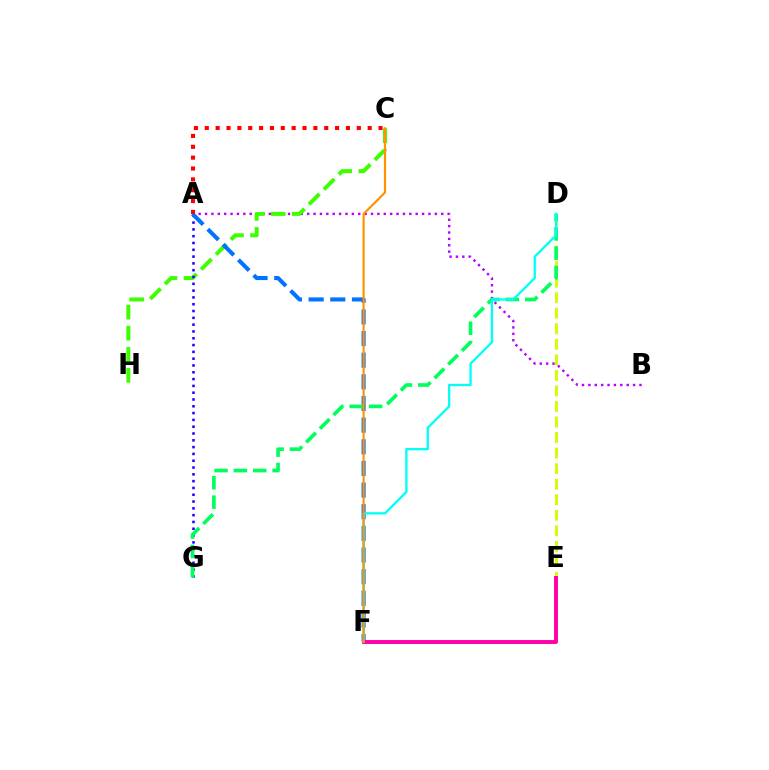{('A', 'B'): [{'color': '#b900ff', 'line_style': 'dotted', 'thickness': 1.73}], ('C', 'H'): [{'color': '#3dff00', 'line_style': 'dashed', 'thickness': 2.86}], ('D', 'E'): [{'color': '#d1ff00', 'line_style': 'dashed', 'thickness': 2.11}], ('A', 'G'): [{'color': '#2500ff', 'line_style': 'dotted', 'thickness': 1.85}], ('A', 'F'): [{'color': '#0074ff', 'line_style': 'dashed', 'thickness': 2.94}], ('D', 'G'): [{'color': '#00ff5c', 'line_style': 'dashed', 'thickness': 2.63}], ('E', 'F'): [{'color': '#ff00ac', 'line_style': 'solid', 'thickness': 2.83}], ('A', 'C'): [{'color': '#ff0000', 'line_style': 'dotted', 'thickness': 2.95}], ('D', 'F'): [{'color': '#00fff6', 'line_style': 'solid', 'thickness': 1.68}], ('C', 'F'): [{'color': '#ff9400', 'line_style': 'solid', 'thickness': 1.58}]}